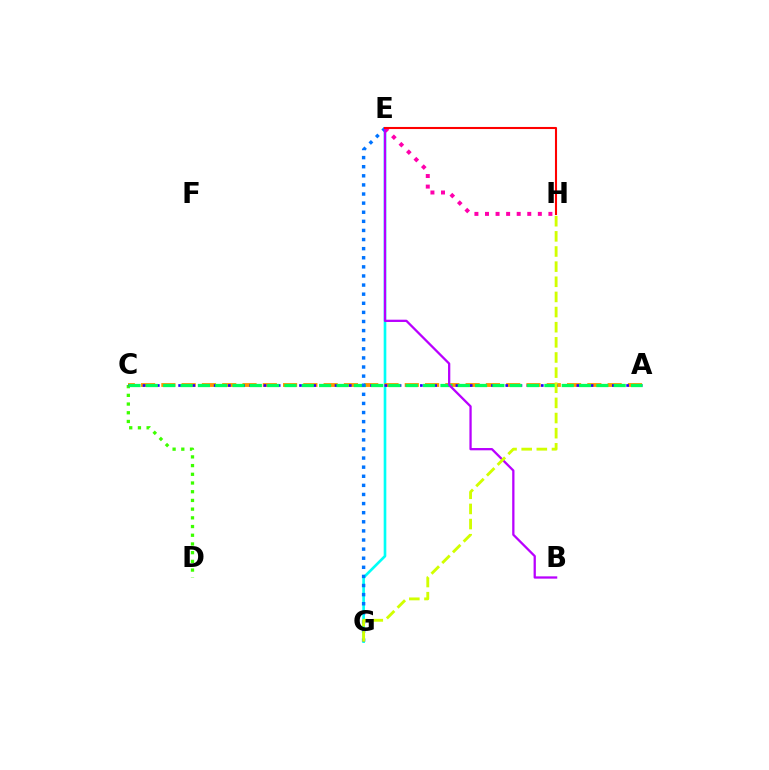{('C', 'D'): [{'color': '#3dff00', 'line_style': 'dotted', 'thickness': 2.37}], ('E', 'G'): [{'color': '#00fff6', 'line_style': 'solid', 'thickness': 1.91}, {'color': '#0074ff', 'line_style': 'dotted', 'thickness': 2.47}], ('E', 'H'): [{'color': '#ff00ac', 'line_style': 'dotted', 'thickness': 2.87}, {'color': '#ff0000', 'line_style': 'solid', 'thickness': 1.5}], ('A', 'C'): [{'color': '#ff9400', 'line_style': 'dashed', 'thickness': 2.76}, {'color': '#2500ff', 'line_style': 'dotted', 'thickness': 1.93}, {'color': '#00ff5c', 'line_style': 'dashed', 'thickness': 2.35}], ('B', 'E'): [{'color': '#b900ff', 'line_style': 'solid', 'thickness': 1.64}], ('G', 'H'): [{'color': '#d1ff00', 'line_style': 'dashed', 'thickness': 2.06}]}